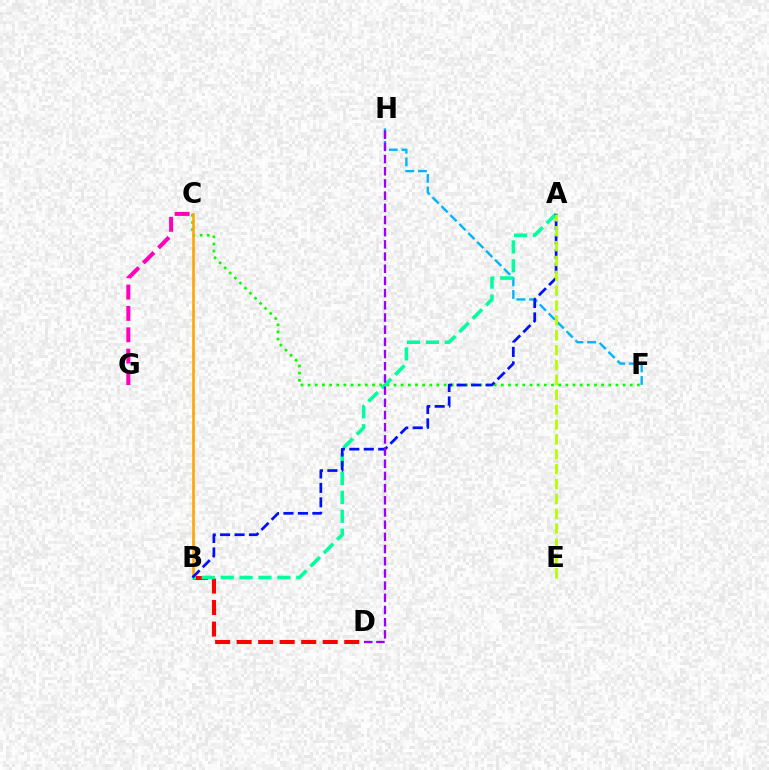{('B', 'D'): [{'color': '#ff0000', 'line_style': 'dashed', 'thickness': 2.92}], ('C', 'F'): [{'color': '#08ff00', 'line_style': 'dotted', 'thickness': 1.95}], ('F', 'H'): [{'color': '#00b5ff', 'line_style': 'dashed', 'thickness': 1.72}], ('B', 'C'): [{'color': '#ffa500', 'line_style': 'solid', 'thickness': 1.88}], ('C', 'G'): [{'color': '#ff00bd', 'line_style': 'dashed', 'thickness': 2.9}], ('A', 'B'): [{'color': '#00ff9d', 'line_style': 'dashed', 'thickness': 2.57}, {'color': '#0010ff', 'line_style': 'dashed', 'thickness': 1.96}], ('A', 'E'): [{'color': '#b3ff00', 'line_style': 'dashed', 'thickness': 2.02}], ('D', 'H'): [{'color': '#9b00ff', 'line_style': 'dashed', 'thickness': 1.66}]}